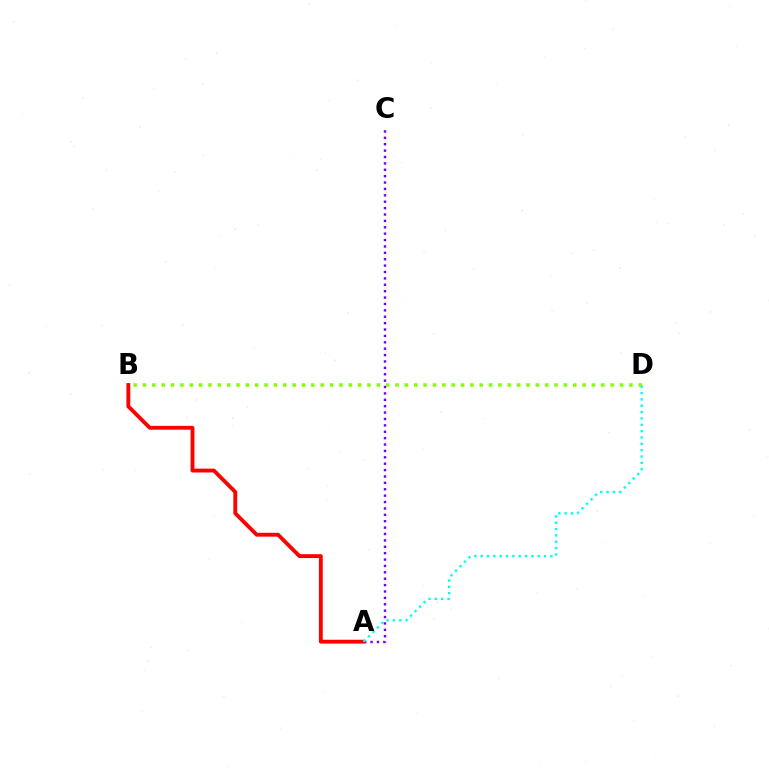{('B', 'D'): [{'color': '#84ff00', 'line_style': 'dotted', 'thickness': 2.54}], ('A', 'C'): [{'color': '#7200ff', 'line_style': 'dotted', 'thickness': 1.74}], ('A', 'B'): [{'color': '#ff0000', 'line_style': 'solid', 'thickness': 2.77}], ('A', 'D'): [{'color': '#00fff6', 'line_style': 'dotted', 'thickness': 1.72}]}